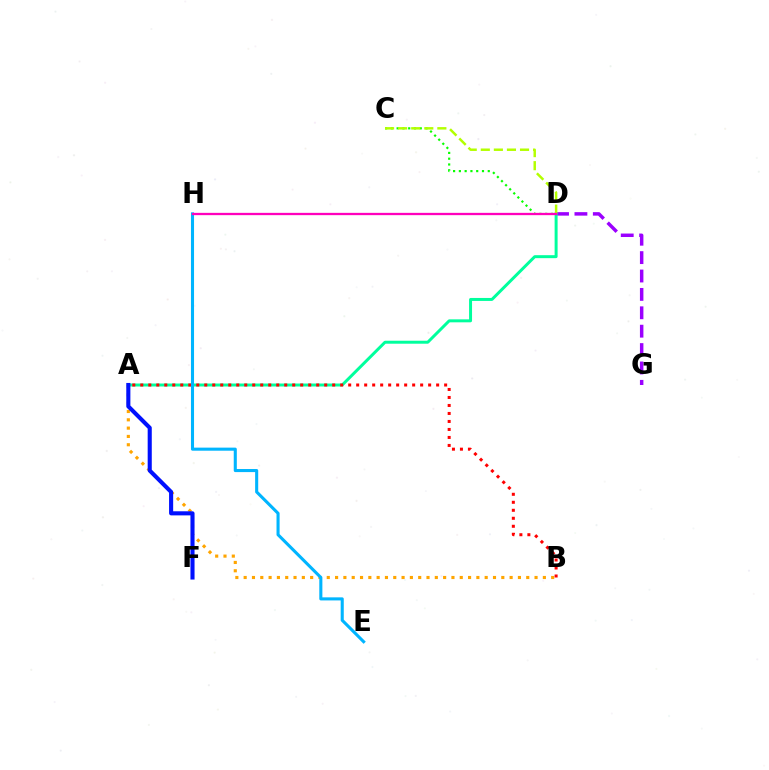{('D', 'G'): [{'color': '#9b00ff', 'line_style': 'dashed', 'thickness': 2.5}], ('A', 'B'): [{'color': '#ffa500', 'line_style': 'dotted', 'thickness': 2.26}, {'color': '#ff0000', 'line_style': 'dotted', 'thickness': 2.17}], ('C', 'D'): [{'color': '#08ff00', 'line_style': 'dotted', 'thickness': 1.57}, {'color': '#b3ff00', 'line_style': 'dashed', 'thickness': 1.78}], ('A', 'D'): [{'color': '#00ff9d', 'line_style': 'solid', 'thickness': 2.14}], ('A', 'F'): [{'color': '#0010ff', 'line_style': 'solid', 'thickness': 2.95}], ('E', 'H'): [{'color': '#00b5ff', 'line_style': 'solid', 'thickness': 2.22}], ('D', 'H'): [{'color': '#ff00bd', 'line_style': 'solid', 'thickness': 1.65}]}